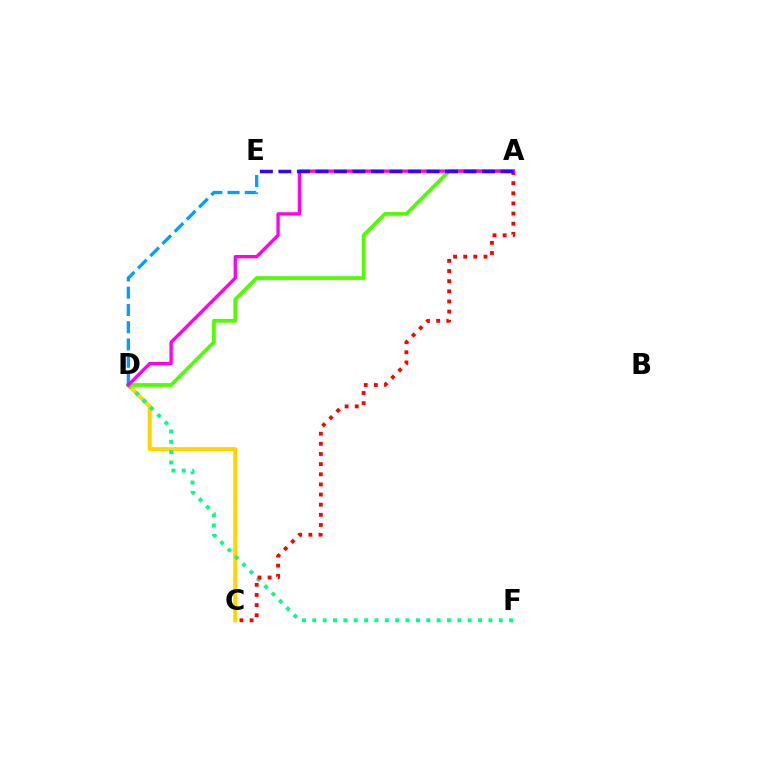{('C', 'D'): [{'color': '#ffd500', 'line_style': 'solid', 'thickness': 2.93}], ('D', 'F'): [{'color': '#00ff86', 'line_style': 'dotted', 'thickness': 2.82}], ('A', 'D'): [{'color': '#4fff00', 'line_style': 'solid', 'thickness': 2.71}, {'color': '#ff00ed', 'line_style': 'solid', 'thickness': 2.39}], ('D', 'E'): [{'color': '#009eff', 'line_style': 'dashed', 'thickness': 2.34}], ('A', 'C'): [{'color': '#ff0000', 'line_style': 'dotted', 'thickness': 2.75}], ('A', 'E'): [{'color': '#3700ff', 'line_style': 'dashed', 'thickness': 2.52}]}